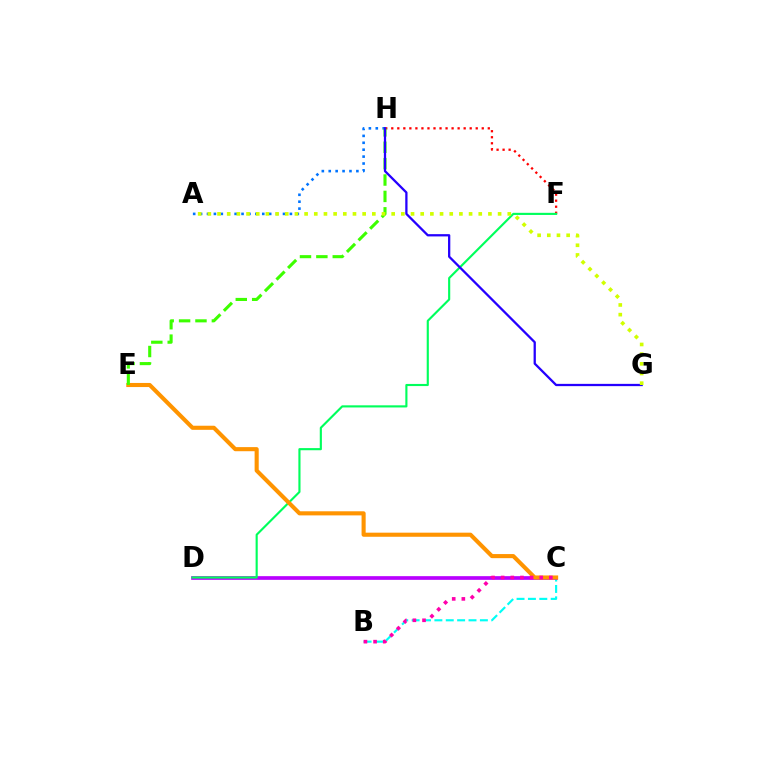{('B', 'C'): [{'color': '#00fff6', 'line_style': 'dashed', 'thickness': 1.55}, {'color': '#ff00ac', 'line_style': 'dotted', 'thickness': 2.62}], ('F', 'H'): [{'color': '#ff0000', 'line_style': 'dotted', 'thickness': 1.64}], ('C', 'D'): [{'color': '#b900ff', 'line_style': 'solid', 'thickness': 2.66}], ('A', 'H'): [{'color': '#0074ff', 'line_style': 'dotted', 'thickness': 1.88}], ('D', 'F'): [{'color': '#00ff5c', 'line_style': 'solid', 'thickness': 1.54}], ('C', 'E'): [{'color': '#ff9400', 'line_style': 'solid', 'thickness': 2.95}], ('E', 'H'): [{'color': '#3dff00', 'line_style': 'dashed', 'thickness': 2.23}], ('G', 'H'): [{'color': '#2500ff', 'line_style': 'solid', 'thickness': 1.64}], ('A', 'G'): [{'color': '#d1ff00', 'line_style': 'dotted', 'thickness': 2.63}]}